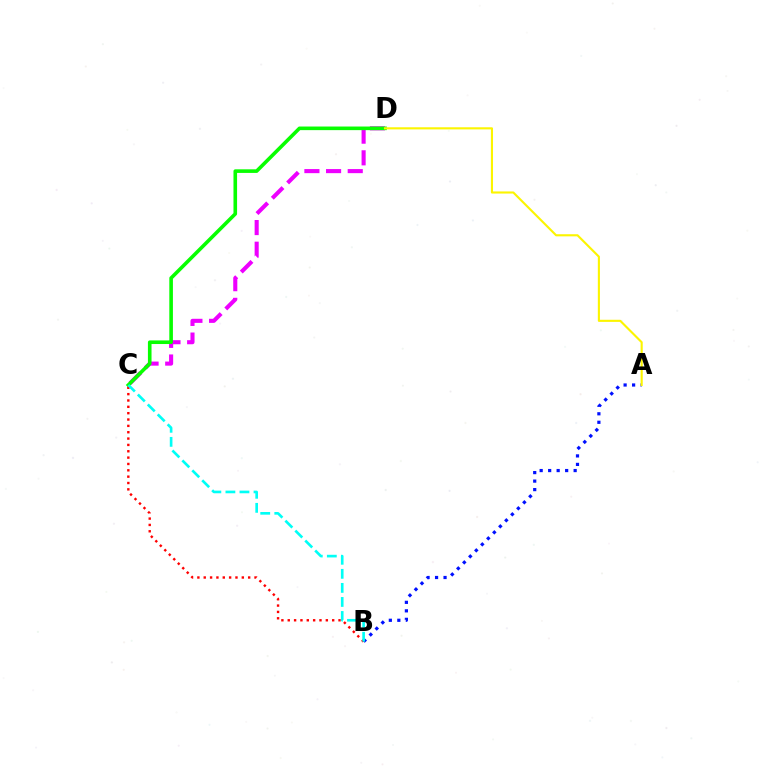{('C', 'D'): [{'color': '#ee00ff', 'line_style': 'dashed', 'thickness': 2.94}, {'color': '#08ff00', 'line_style': 'solid', 'thickness': 2.6}], ('A', 'B'): [{'color': '#0010ff', 'line_style': 'dotted', 'thickness': 2.31}], ('B', 'C'): [{'color': '#ff0000', 'line_style': 'dotted', 'thickness': 1.72}, {'color': '#00fff6', 'line_style': 'dashed', 'thickness': 1.91}], ('A', 'D'): [{'color': '#fcf500', 'line_style': 'solid', 'thickness': 1.53}]}